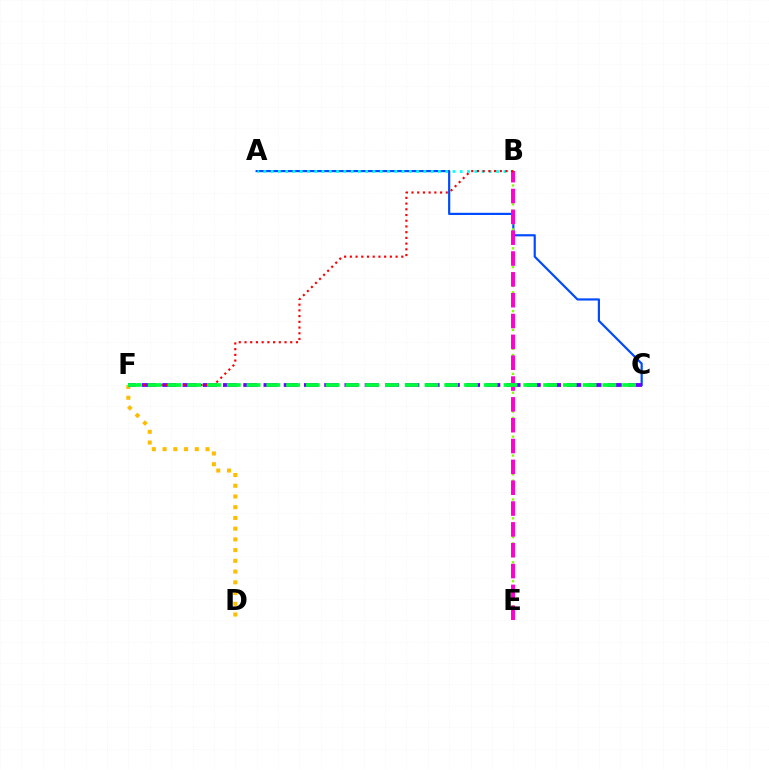{('A', 'C'): [{'color': '#004bff', 'line_style': 'solid', 'thickness': 1.57}], ('D', 'F'): [{'color': '#ffbd00', 'line_style': 'dotted', 'thickness': 2.92}], ('C', 'F'): [{'color': '#7200ff', 'line_style': 'dashed', 'thickness': 2.75}, {'color': '#00ff39', 'line_style': 'dashed', 'thickness': 2.69}], ('B', 'E'): [{'color': '#84ff00', 'line_style': 'dotted', 'thickness': 1.71}, {'color': '#ff00cf', 'line_style': 'dashed', 'thickness': 2.83}], ('A', 'B'): [{'color': '#00fff6', 'line_style': 'dotted', 'thickness': 1.98}], ('B', 'F'): [{'color': '#ff0000', 'line_style': 'dotted', 'thickness': 1.55}]}